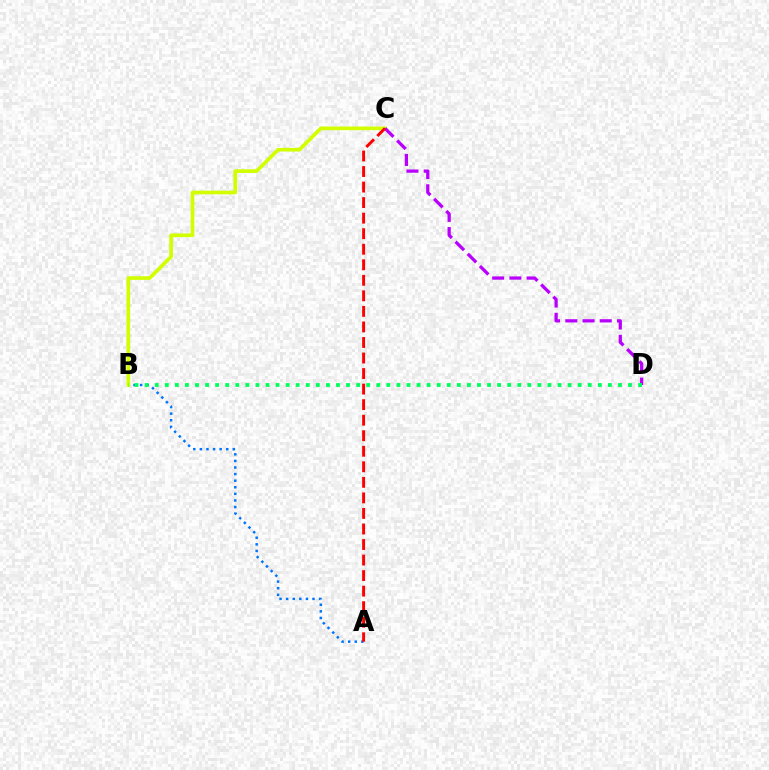{('A', 'B'): [{'color': '#0074ff', 'line_style': 'dotted', 'thickness': 1.79}], ('B', 'C'): [{'color': '#d1ff00', 'line_style': 'solid', 'thickness': 2.64}], ('C', 'D'): [{'color': '#b900ff', 'line_style': 'dashed', 'thickness': 2.34}], ('A', 'C'): [{'color': '#ff0000', 'line_style': 'dashed', 'thickness': 2.11}], ('B', 'D'): [{'color': '#00ff5c', 'line_style': 'dotted', 'thickness': 2.74}]}